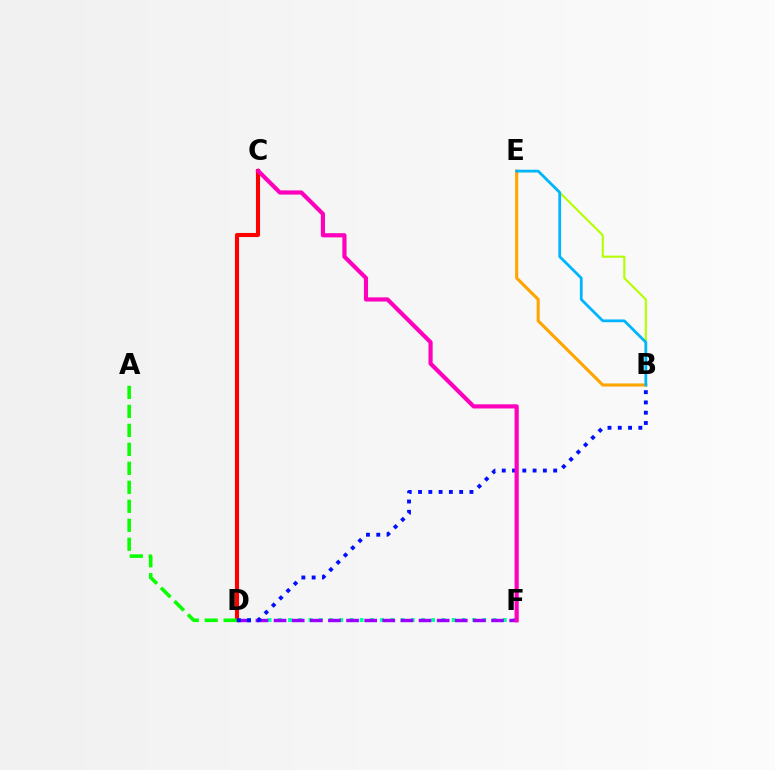{('D', 'F'): [{'color': '#00ff9d', 'line_style': 'dotted', 'thickness': 2.78}, {'color': '#9b00ff', 'line_style': 'dashed', 'thickness': 2.46}], ('B', 'E'): [{'color': '#b3ff00', 'line_style': 'solid', 'thickness': 1.52}, {'color': '#ffa500', 'line_style': 'solid', 'thickness': 2.24}, {'color': '#00b5ff', 'line_style': 'solid', 'thickness': 1.99}], ('C', 'D'): [{'color': '#ff0000', 'line_style': 'solid', 'thickness': 2.94}], ('A', 'D'): [{'color': '#08ff00', 'line_style': 'dashed', 'thickness': 2.58}], ('B', 'D'): [{'color': '#0010ff', 'line_style': 'dotted', 'thickness': 2.79}], ('C', 'F'): [{'color': '#ff00bd', 'line_style': 'solid', 'thickness': 3.0}]}